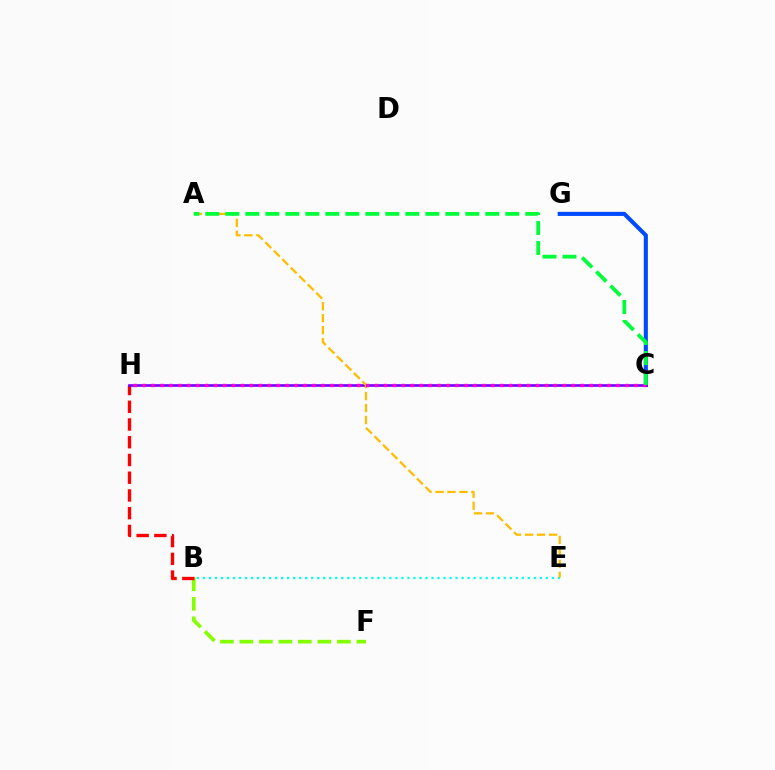{('B', 'E'): [{'color': '#00fff6', 'line_style': 'dotted', 'thickness': 1.63}], ('B', 'F'): [{'color': '#84ff00', 'line_style': 'dashed', 'thickness': 2.65}], ('B', 'H'): [{'color': '#ff0000', 'line_style': 'dashed', 'thickness': 2.41}], ('C', 'G'): [{'color': '#004bff', 'line_style': 'solid', 'thickness': 2.95}], ('C', 'H'): [{'color': '#7200ff', 'line_style': 'solid', 'thickness': 1.9}, {'color': '#ff00cf', 'line_style': 'dotted', 'thickness': 2.43}], ('A', 'E'): [{'color': '#ffbd00', 'line_style': 'dashed', 'thickness': 1.63}], ('A', 'C'): [{'color': '#00ff39', 'line_style': 'dashed', 'thickness': 2.72}]}